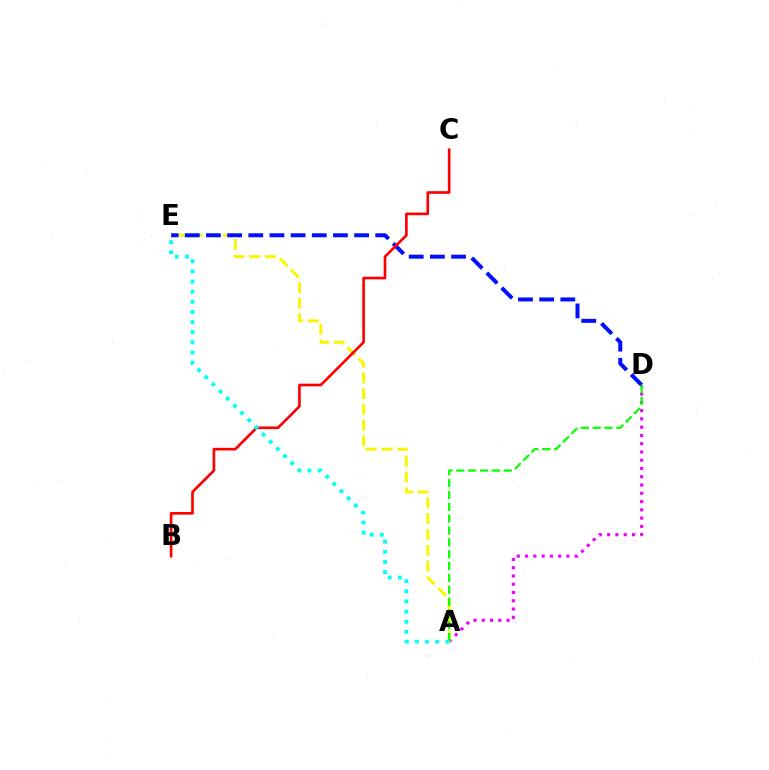{('A', 'D'): [{'color': '#ee00ff', 'line_style': 'dotted', 'thickness': 2.25}, {'color': '#08ff00', 'line_style': 'dashed', 'thickness': 1.61}], ('A', 'E'): [{'color': '#fcf500', 'line_style': 'dashed', 'thickness': 2.14}, {'color': '#00fff6', 'line_style': 'dotted', 'thickness': 2.75}], ('D', 'E'): [{'color': '#0010ff', 'line_style': 'dashed', 'thickness': 2.87}], ('B', 'C'): [{'color': '#ff0000', 'line_style': 'solid', 'thickness': 1.92}]}